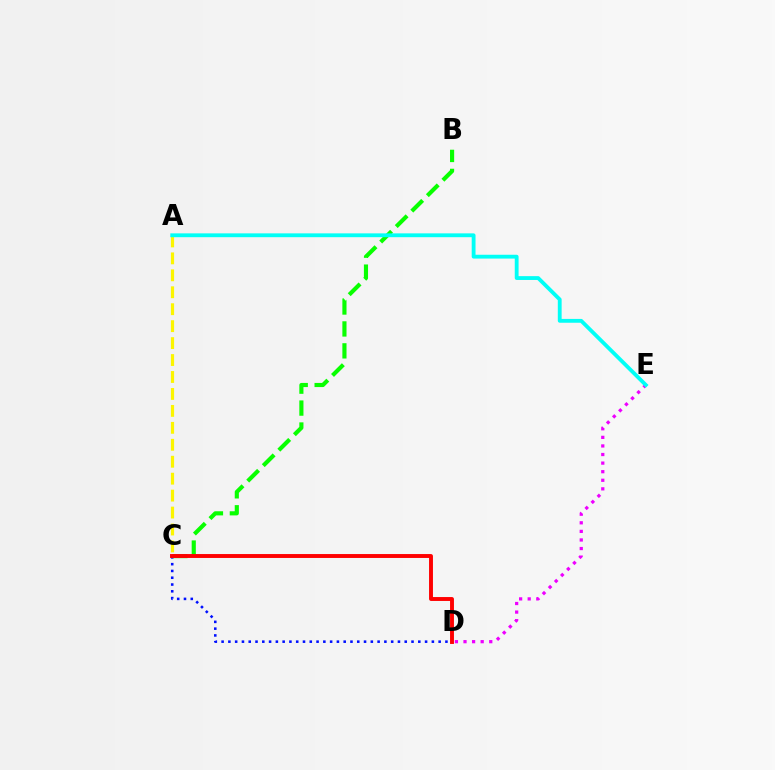{('D', 'E'): [{'color': '#ee00ff', 'line_style': 'dotted', 'thickness': 2.33}], ('C', 'D'): [{'color': '#0010ff', 'line_style': 'dotted', 'thickness': 1.84}, {'color': '#ff0000', 'line_style': 'solid', 'thickness': 2.81}], ('B', 'C'): [{'color': '#08ff00', 'line_style': 'dashed', 'thickness': 2.98}], ('A', 'C'): [{'color': '#fcf500', 'line_style': 'dashed', 'thickness': 2.3}], ('A', 'E'): [{'color': '#00fff6', 'line_style': 'solid', 'thickness': 2.76}]}